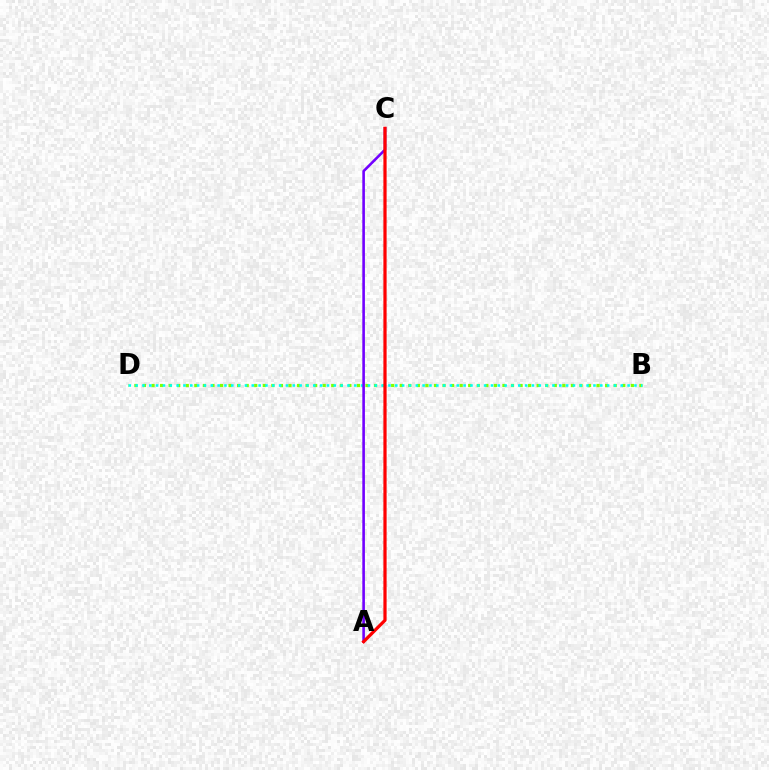{('B', 'D'): [{'color': '#84ff00', 'line_style': 'dotted', 'thickness': 2.33}, {'color': '#00fff6', 'line_style': 'dotted', 'thickness': 1.86}], ('A', 'C'): [{'color': '#7200ff', 'line_style': 'solid', 'thickness': 1.88}, {'color': '#ff0000', 'line_style': 'solid', 'thickness': 2.32}]}